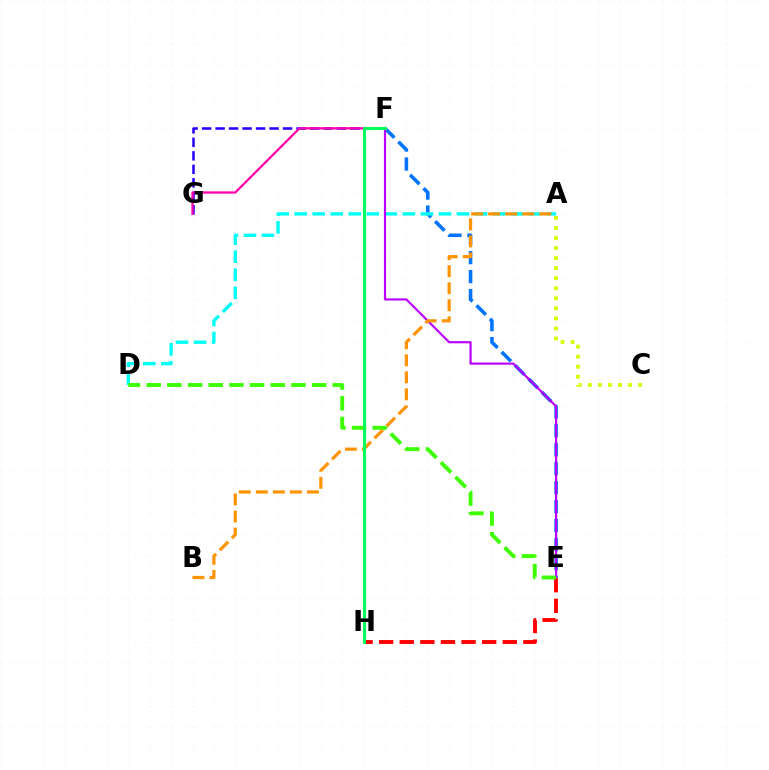{('E', 'F'): [{'color': '#0074ff', 'line_style': 'dashed', 'thickness': 2.58}, {'color': '#b900ff', 'line_style': 'solid', 'thickness': 1.57}], ('A', 'D'): [{'color': '#00fff6', 'line_style': 'dashed', 'thickness': 2.45}], ('E', 'H'): [{'color': '#ff0000', 'line_style': 'dashed', 'thickness': 2.8}], ('F', 'G'): [{'color': '#2500ff', 'line_style': 'dashed', 'thickness': 1.83}, {'color': '#ff00ac', 'line_style': 'solid', 'thickness': 1.64}], ('A', 'B'): [{'color': '#ff9400', 'line_style': 'dashed', 'thickness': 2.32}], ('D', 'E'): [{'color': '#3dff00', 'line_style': 'dashed', 'thickness': 2.81}], ('F', 'H'): [{'color': '#00ff5c', 'line_style': 'solid', 'thickness': 2.21}], ('A', 'C'): [{'color': '#d1ff00', 'line_style': 'dotted', 'thickness': 2.73}]}